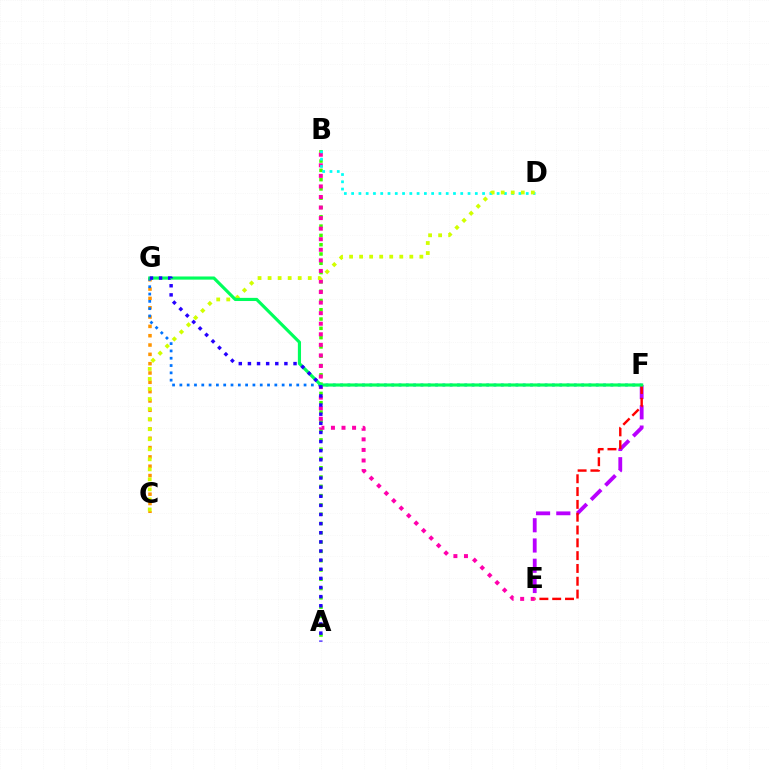{('C', 'G'): [{'color': '#ff9400', 'line_style': 'dotted', 'thickness': 2.53}], ('F', 'G'): [{'color': '#0074ff', 'line_style': 'dotted', 'thickness': 1.98}, {'color': '#00ff5c', 'line_style': 'solid', 'thickness': 2.27}], ('A', 'B'): [{'color': '#3dff00', 'line_style': 'dotted', 'thickness': 2.53}], ('B', 'E'): [{'color': '#ff00ac', 'line_style': 'dotted', 'thickness': 2.87}], ('E', 'F'): [{'color': '#b900ff', 'line_style': 'dashed', 'thickness': 2.75}, {'color': '#ff0000', 'line_style': 'dashed', 'thickness': 1.74}], ('B', 'D'): [{'color': '#00fff6', 'line_style': 'dotted', 'thickness': 1.98}], ('C', 'D'): [{'color': '#d1ff00', 'line_style': 'dotted', 'thickness': 2.73}], ('A', 'G'): [{'color': '#2500ff', 'line_style': 'dotted', 'thickness': 2.48}]}